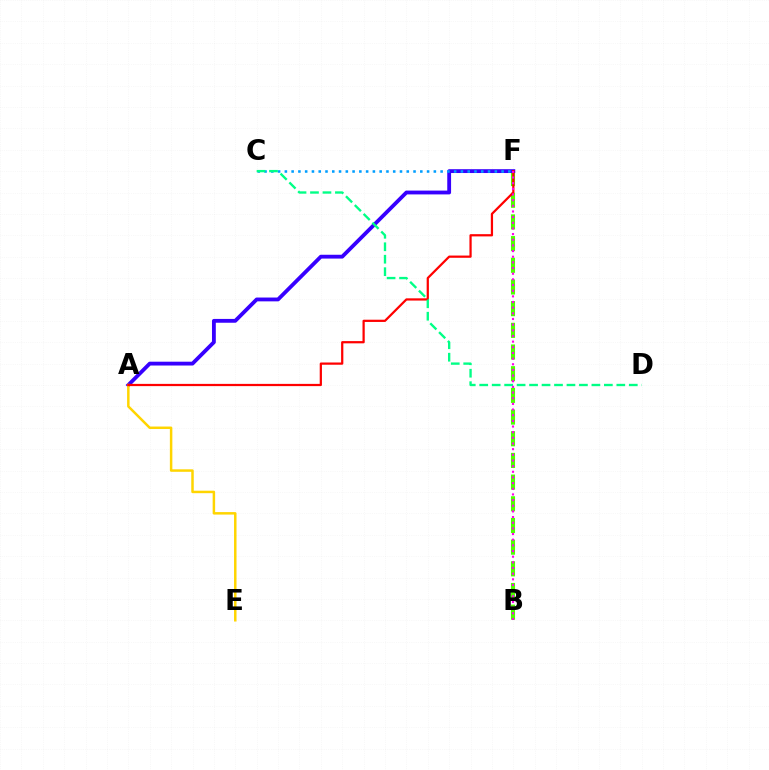{('B', 'F'): [{'color': '#4fff00', 'line_style': 'dashed', 'thickness': 2.95}, {'color': '#ff00ed', 'line_style': 'dotted', 'thickness': 1.54}], ('A', 'F'): [{'color': '#3700ff', 'line_style': 'solid', 'thickness': 2.75}, {'color': '#ff0000', 'line_style': 'solid', 'thickness': 1.61}], ('A', 'E'): [{'color': '#ffd500', 'line_style': 'solid', 'thickness': 1.79}], ('C', 'F'): [{'color': '#009eff', 'line_style': 'dotted', 'thickness': 1.84}], ('C', 'D'): [{'color': '#00ff86', 'line_style': 'dashed', 'thickness': 1.69}]}